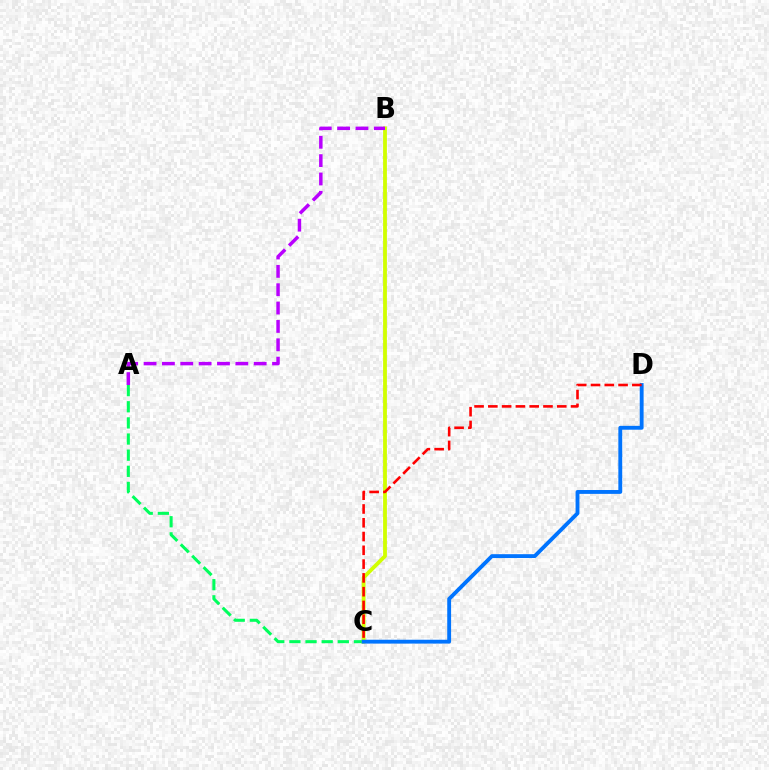{('A', 'C'): [{'color': '#00ff5c', 'line_style': 'dashed', 'thickness': 2.19}], ('B', 'C'): [{'color': '#d1ff00', 'line_style': 'solid', 'thickness': 2.74}], ('C', 'D'): [{'color': '#0074ff', 'line_style': 'solid', 'thickness': 2.78}, {'color': '#ff0000', 'line_style': 'dashed', 'thickness': 1.87}], ('A', 'B'): [{'color': '#b900ff', 'line_style': 'dashed', 'thickness': 2.49}]}